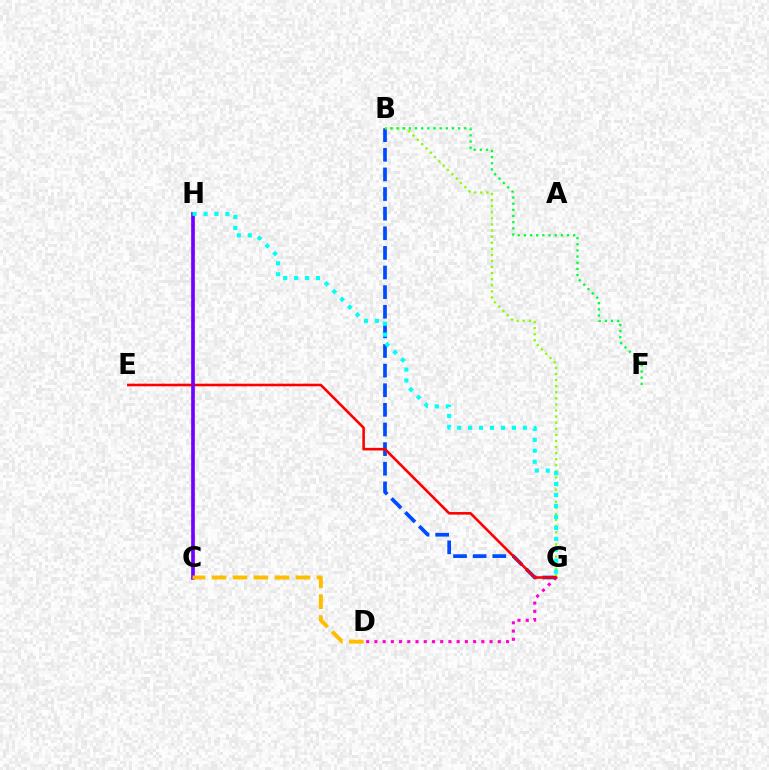{('D', 'G'): [{'color': '#ff00cf', 'line_style': 'dotted', 'thickness': 2.23}], ('B', 'G'): [{'color': '#004bff', 'line_style': 'dashed', 'thickness': 2.67}, {'color': '#84ff00', 'line_style': 'dotted', 'thickness': 1.65}], ('E', 'G'): [{'color': '#ff0000', 'line_style': 'solid', 'thickness': 1.88}], ('C', 'H'): [{'color': '#7200ff', 'line_style': 'solid', 'thickness': 2.64}], ('B', 'F'): [{'color': '#00ff39', 'line_style': 'dotted', 'thickness': 1.67}], ('G', 'H'): [{'color': '#00fff6', 'line_style': 'dotted', 'thickness': 2.97}], ('C', 'D'): [{'color': '#ffbd00', 'line_style': 'dashed', 'thickness': 2.85}]}